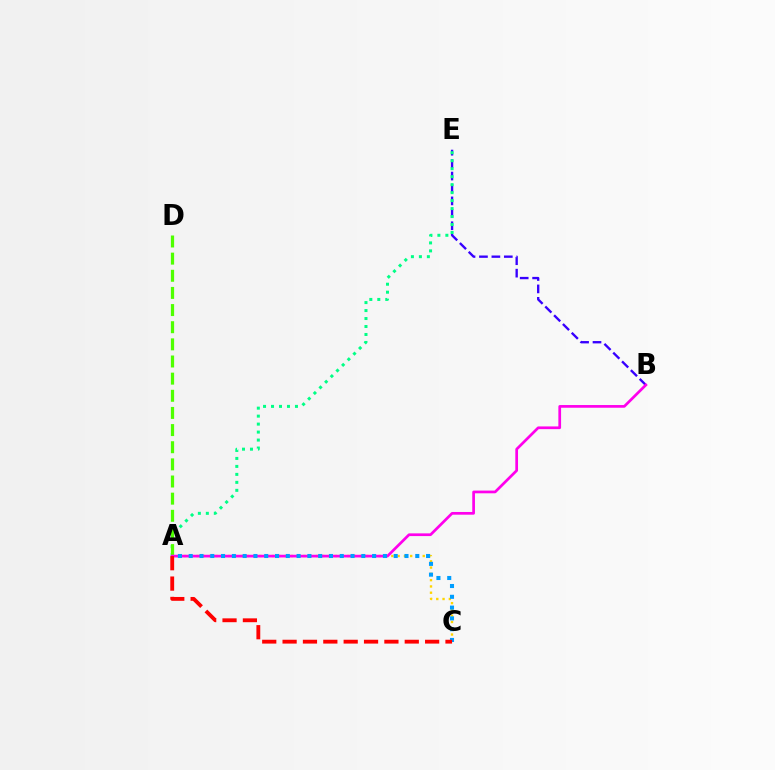{('B', 'E'): [{'color': '#3700ff', 'line_style': 'dashed', 'thickness': 1.69}], ('A', 'E'): [{'color': '#00ff86', 'line_style': 'dotted', 'thickness': 2.17}], ('A', 'C'): [{'color': '#ffd500', 'line_style': 'dotted', 'thickness': 1.71}, {'color': '#009eff', 'line_style': 'dotted', 'thickness': 2.93}, {'color': '#ff0000', 'line_style': 'dashed', 'thickness': 2.77}], ('A', 'D'): [{'color': '#4fff00', 'line_style': 'dashed', 'thickness': 2.33}], ('A', 'B'): [{'color': '#ff00ed', 'line_style': 'solid', 'thickness': 1.95}]}